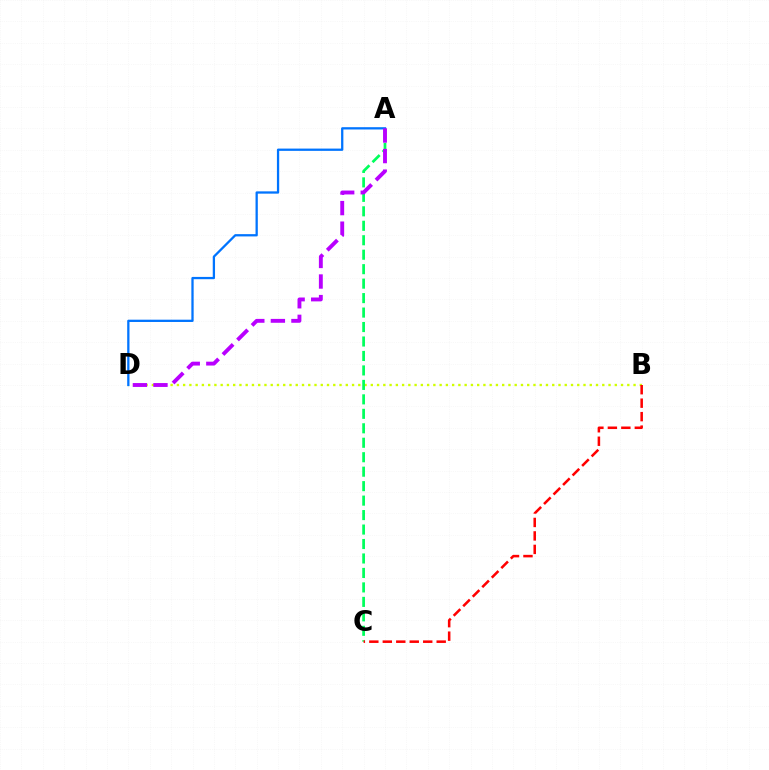{('B', 'D'): [{'color': '#d1ff00', 'line_style': 'dotted', 'thickness': 1.7}], ('A', 'C'): [{'color': '#00ff5c', 'line_style': 'dashed', 'thickness': 1.97}], ('A', 'D'): [{'color': '#0074ff', 'line_style': 'solid', 'thickness': 1.64}, {'color': '#b900ff', 'line_style': 'dashed', 'thickness': 2.79}], ('B', 'C'): [{'color': '#ff0000', 'line_style': 'dashed', 'thickness': 1.83}]}